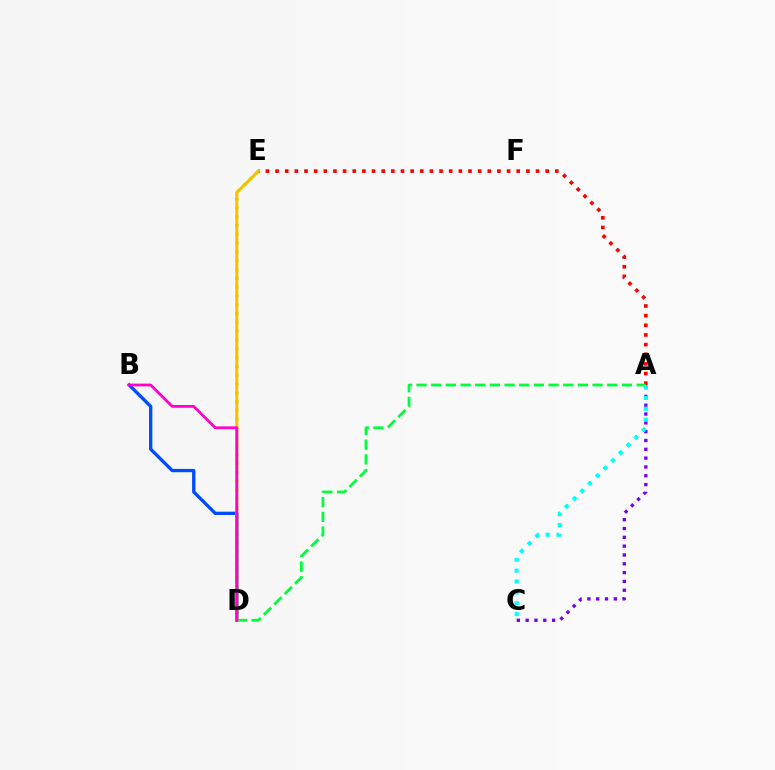{('D', 'E'): [{'color': '#84ff00', 'line_style': 'dotted', 'thickness': 2.39}, {'color': '#ffbd00', 'line_style': 'solid', 'thickness': 2.16}], ('A', 'C'): [{'color': '#7200ff', 'line_style': 'dotted', 'thickness': 2.4}, {'color': '#00fff6', 'line_style': 'dotted', 'thickness': 2.95}], ('A', 'E'): [{'color': '#ff0000', 'line_style': 'dotted', 'thickness': 2.62}], ('B', 'D'): [{'color': '#004bff', 'line_style': 'solid', 'thickness': 2.38}, {'color': '#ff00cf', 'line_style': 'solid', 'thickness': 1.99}], ('A', 'D'): [{'color': '#00ff39', 'line_style': 'dashed', 'thickness': 1.99}]}